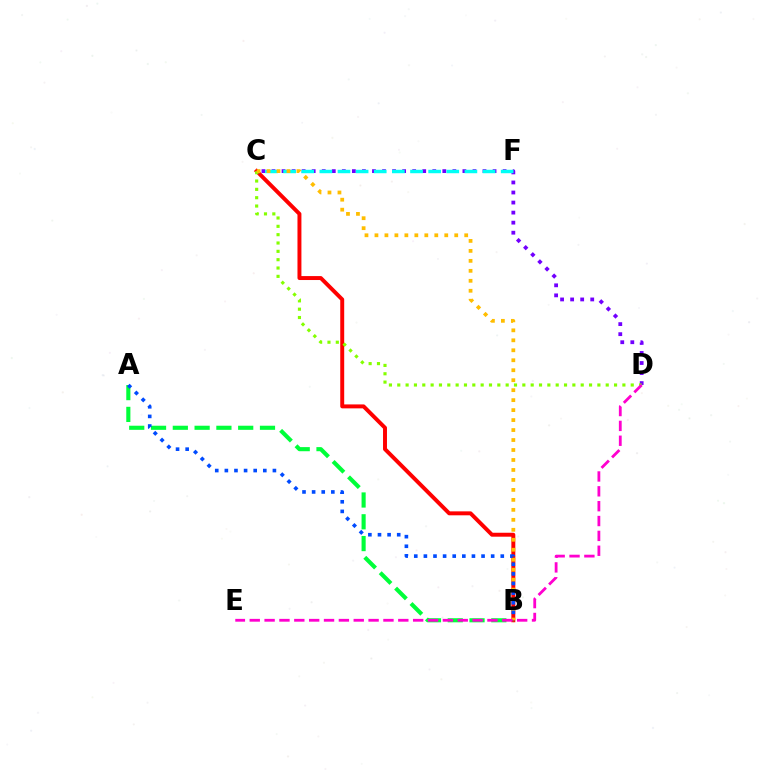{('C', 'D'): [{'color': '#7200ff', 'line_style': 'dotted', 'thickness': 2.73}, {'color': '#84ff00', 'line_style': 'dotted', 'thickness': 2.27}], ('B', 'C'): [{'color': '#ff0000', 'line_style': 'solid', 'thickness': 2.84}, {'color': '#ffbd00', 'line_style': 'dotted', 'thickness': 2.71}], ('C', 'F'): [{'color': '#00fff6', 'line_style': 'dashed', 'thickness': 2.46}], ('A', 'B'): [{'color': '#00ff39', 'line_style': 'dashed', 'thickness': 2.96}, {'color': '#004bff', 'line_style': 'dotted', 'thickness': 2.61}], ('D', 'E'): [{'color': '#ff00cf', 'line_style': 'dashed', 'thickness': 2.02}]}